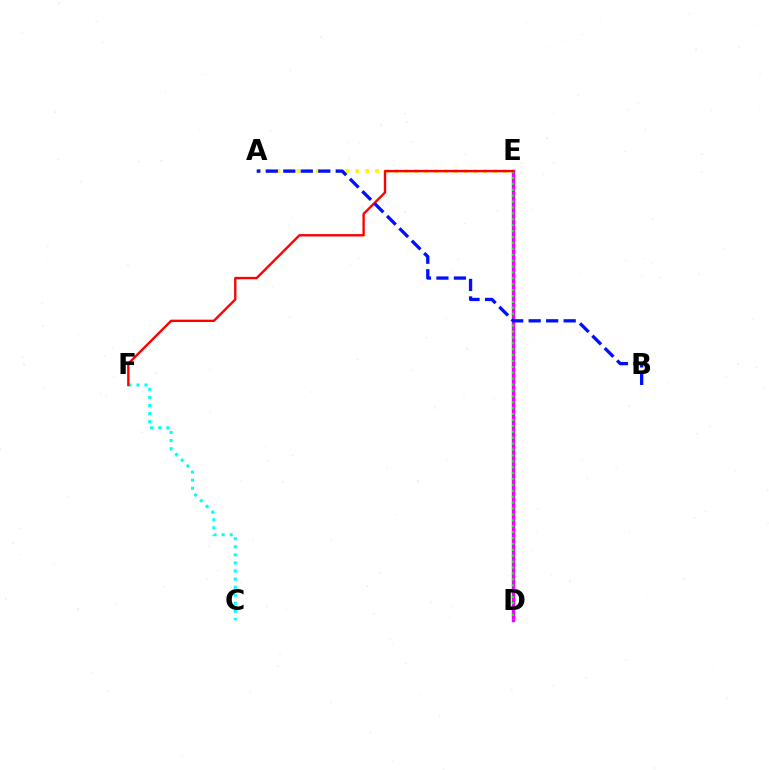{('A', 'E'): [{'color': '#fcf500', 'line_style': 'dotted', 'thickness': 2.67}], ('C', 'F'): [{'color': '#00fff6', 'line_style': 'dotted', 'thickness': 2.19}], ('D', 'E'): [{'color': '#ee00ff', 'line_style': 'solid', 'thickness': 2.45}, {'color': '#08ff00', 'line_style': 'dotted', 'thickness': 1.6}], ('E', 'F'): [{'color': '#ff0000', 'line_style': 'solid', 'thickness': 1.71}], ('A', 'B'): [{'color': '#0010ff', 'line_style': 'dashed', 'thickness': 2.38}]}